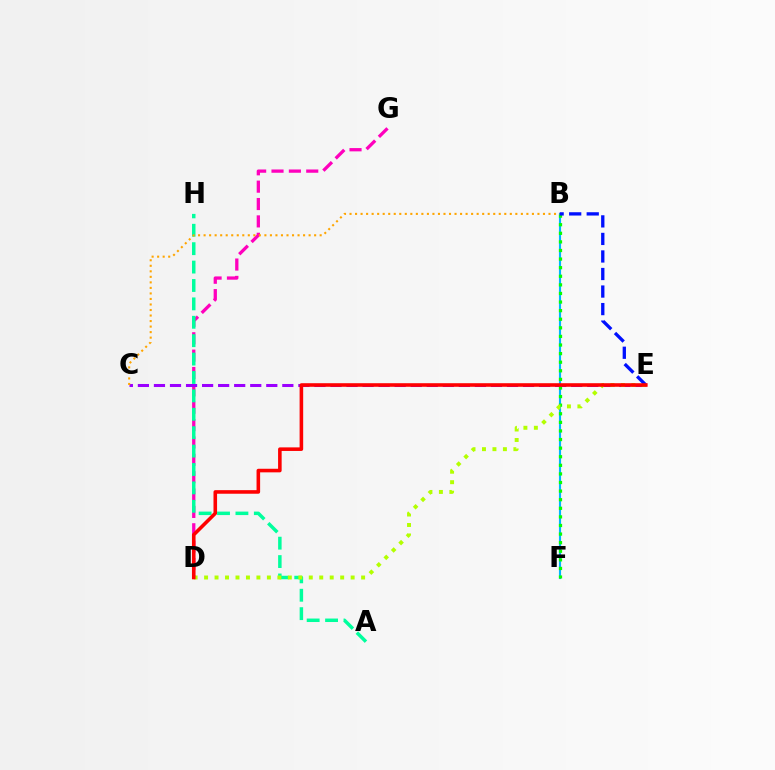{('B', 'F'): [{'color': '#00b5ff', 'line_style': 'solid', 'thickness': 1.53}, {'color': '#08ff00', 'line_style': 'dotted', 'thickness': 2.33}], ('D', 'G'): [{'color': '#ff00bd', 'line_style': 'dashed', 'thickness': 2.36}], ('A', 'H'): [{'color': '#00ff9d', 'line_style': 'dashed', 'thickness': 2.5}], ('C', 'E'): [{'color': '#9b00ff', 'line_style': 'dashed', 'thickness': 2.18}], ('D', 'E'): [{'color': '#b3ff00', 'line_style': 'dotted', 'thickness': 2.84}, {'color': '#ff0000', 'line_style': 'solid', 'thickness': 2.58}], ('B', 'C'): [{'color': '#ffa500', 'line_style': 'dotted', 'thickness': 1.5}], ('B', 'E'): [{'color': '#0010ff', 'line_style': 'dashed', 'thickness': 2.38}]}